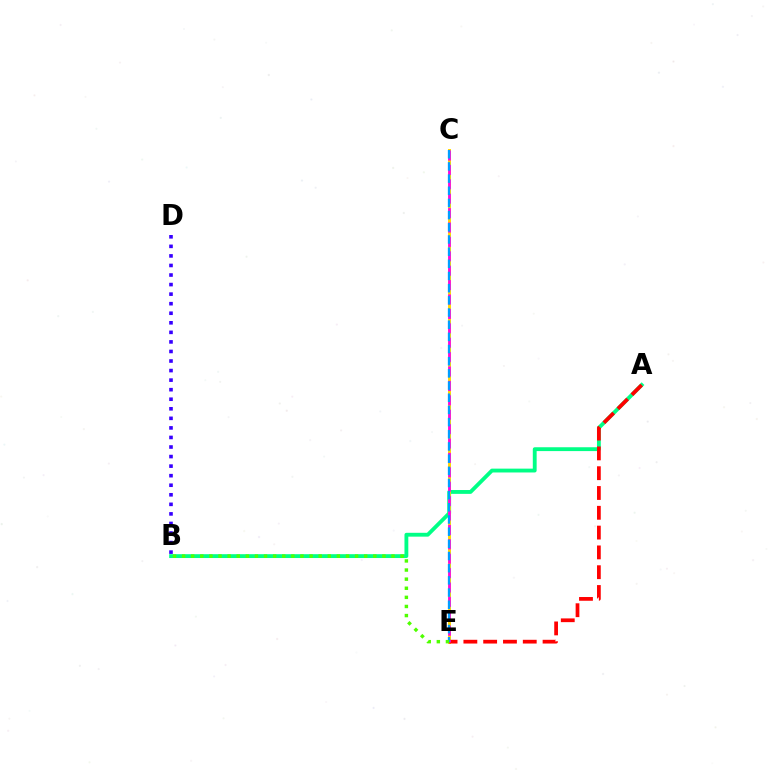{('A', 'B'): [{'color': '#00ff86', 'line_style': 'solid', 'thickness': 2.77}], ('C', 'E'): [{'color': '#ffd500', 'line_style': 'solid', 'thickness': 2.12}, {'color': '#ff00ed', 'line_style': 'dashed', 'thickness': 1.96}, {'color': '#009eff', 'line_style': 'dashed', 'thickness': 1.65}], ('A', 'E'): [{'color': '#ff0000', 'line_style': 'dashed', 'thickness': 2.69}], ('B', 'D'): [{'color': '#3700ff', 'line_style': 'dotted', 'thickness': 2.6}], ('B', 'E'): [{'color': '#4fff00', 'line_style': 'dotted', 'thickness': 2.47}]}